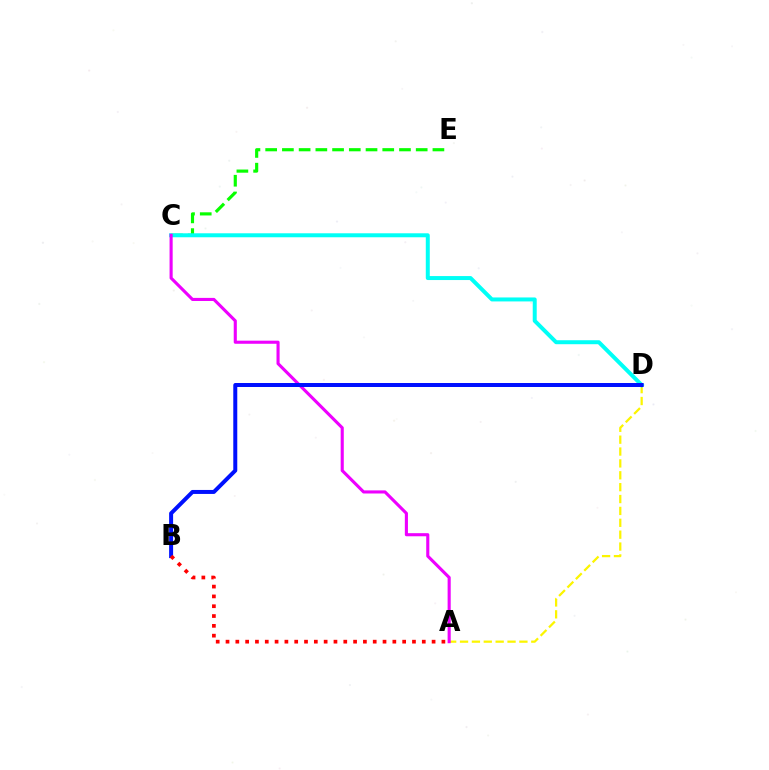{('C', 'E'): [{'color': '#08ff00', 'line_style': 'dashed', 'thickness': 2.27}], ('A', 'D'): [{'color': '#fcf500', 'line_style': 'dashed', 'thickness': 1.61}], ('C', 'D'): [{'color': '#00fff6', 'line_style': 'solid', 'thickness': 2.87}], ('A', 'C'): [{'color': '#ee00ff', 'line_style': 'solid', 'thickness': 2.23}], ('B', 'D'): [{'color': '#0010ff', 'line_style': 'solid', 'thickness': 2.87}], ('A', 'B'): [{'color': '#ff0000', 'line_style': 'dotted', 'thickness': 2.67}]}